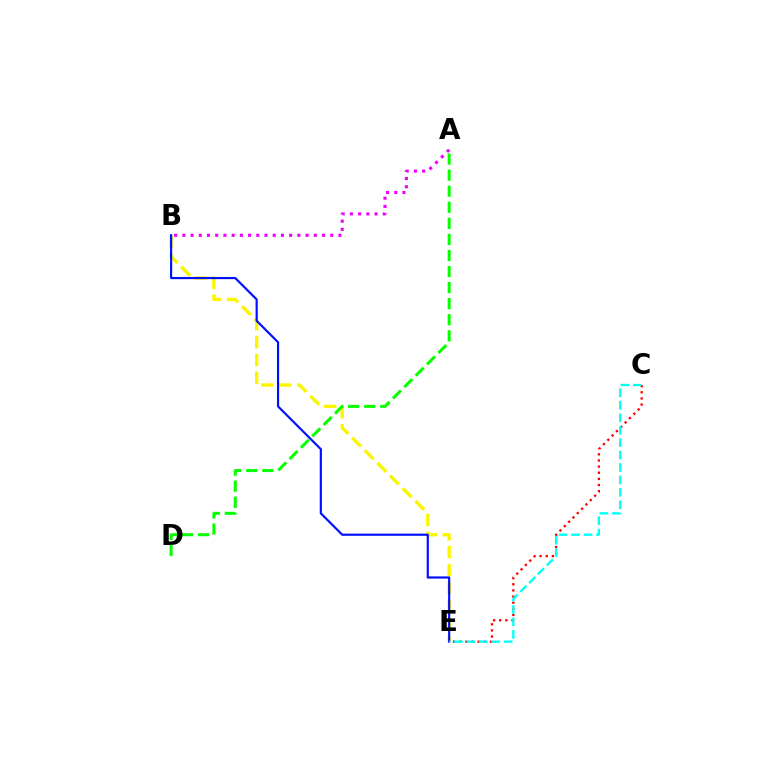{('B', 'E'): [{'color': '#fcf500', 'line_style': 'dashed', 'thickness': 2.43}, {'color': '#0010ff', 'line_style': 'solid', 'thickness': 1.57}], ('C', 'E'): [{'color': '#ff0000', 'line_style': 'dotted', 'thickness': 1.67}, {'color': '#00fff6', 'line_style': 'dashed', 'thickness': 1.69}], ('A', 'D'): [{'color': '#08ff00', 'line_style': 'dashed', 'thickness': 2.18}], ('A', 'B'): [{'color': '#ee00ff', 'line_style': 'dotted', 'thickness': 2.23}]}